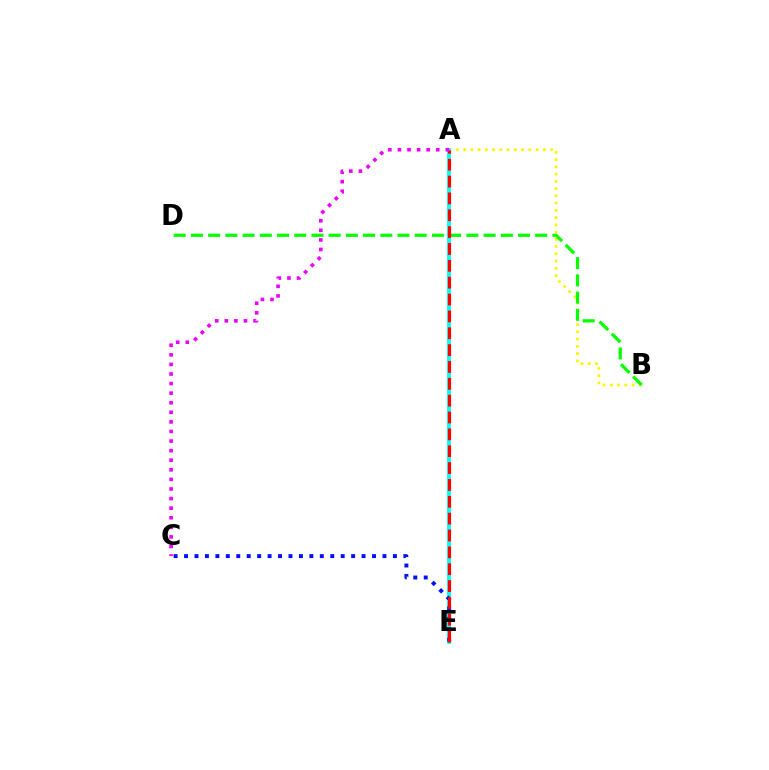{('A', 'B'): [{'color': '#fcf500', 'line_style': 'dotted', 'thickness': 1.97}], ('B', 'D'): [{'color': '#08ff00', 'line_style': 'dashed', 'thickness': 2.34}], ('A', 'E'): [{'color': '#00fff6', 'line_style': 'solid', 'thickness': 2.74}, {'color': '#ff0000', 'line_style': 'dashed', 'thickness': 2.29}], ('C', 'E'): [{'color': '#0010ff', 'line_style': 'dotted', 'thickness': 2.84}], ('A', 'C'): [{'color': '#ee00ff', 'line_style': 'dotted', 'thickness': 2.6}]}